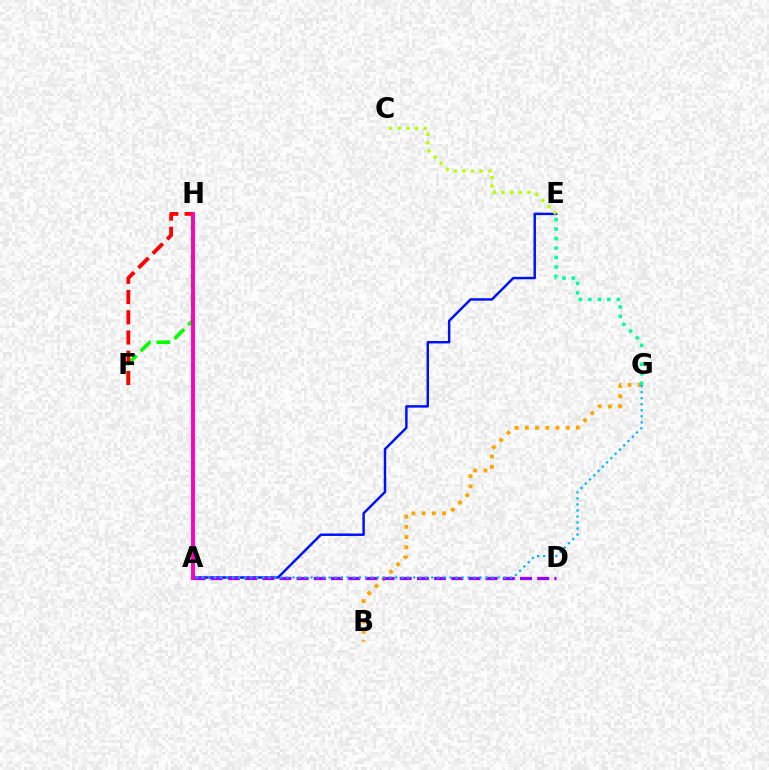{('B', 'G'): [{'color': '#ffa500', 'line_style': 'dotted', 'thickness': 2.78}], ('A', 'E'): [{'color': '#0010ff', 'line_style': 'solid', 'thickness': 1.77}], ('F', 'H'): [{'color': '#08ff00', 'line_style': 'dashed', 'thickness': 2.65}, {'color': '#ff0000', 'line_style': 'dashed', 'thickness': 2.75}], ('A', 'D'): [{'color': '#9b00ff', 'line_style': 'dashed', 'thickness': 2.33}], ('E', 'G'): [{'color': '#00ff9d', 'line_style': 'dotted', 'thickness': 2.57}], ('C', 'E'): [{'color': '#b3ff00', 'line_style': 'dotted', 'thickness': 2.34}], ('A', 'G'): [{'color': '#00b5ff', 'line_style': 'dotted', 'thickness': 1.64}], ('A', 'H'): [{'color': '#ff00bd', 'line_style': 'solid', 'thickness': 2.8}]}